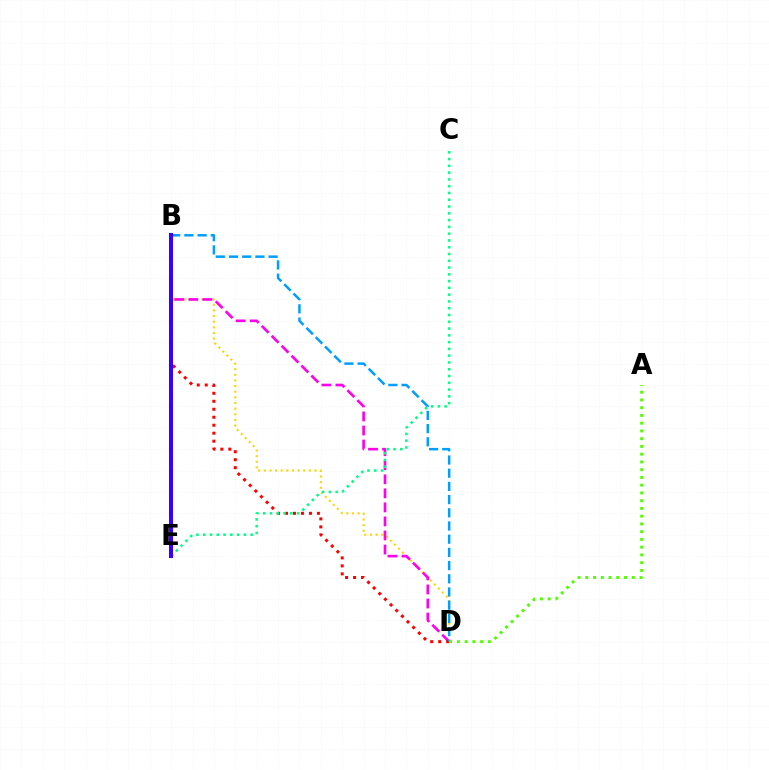{('B', 'D'): [{'color': '#ffd500', 'line_style': 'dotted', 'thickness': 1.53}, {'color': '#ff00ed', 'line_style': 'dashed', 'thickness': 1.91}, {'color': '#ff0000', 'line_style': 'dotted', 'thickness': 2.17}, {'color': '#009eff', 'line_style': 'dashed', 'thickness': 1.79}], ('C', 'E'): [{'color': '#00ff86', 'line_style': 'dotted', 'thickness': 1.84}], ('A', 'D'): [{'color': '#4fff00', 'line_style': 'dotted', 'thickness': 2.11}], ('B', 'E'): [{'color': '#3700ff', 'line_style': 'solid', 'thickness': 2.92}]}